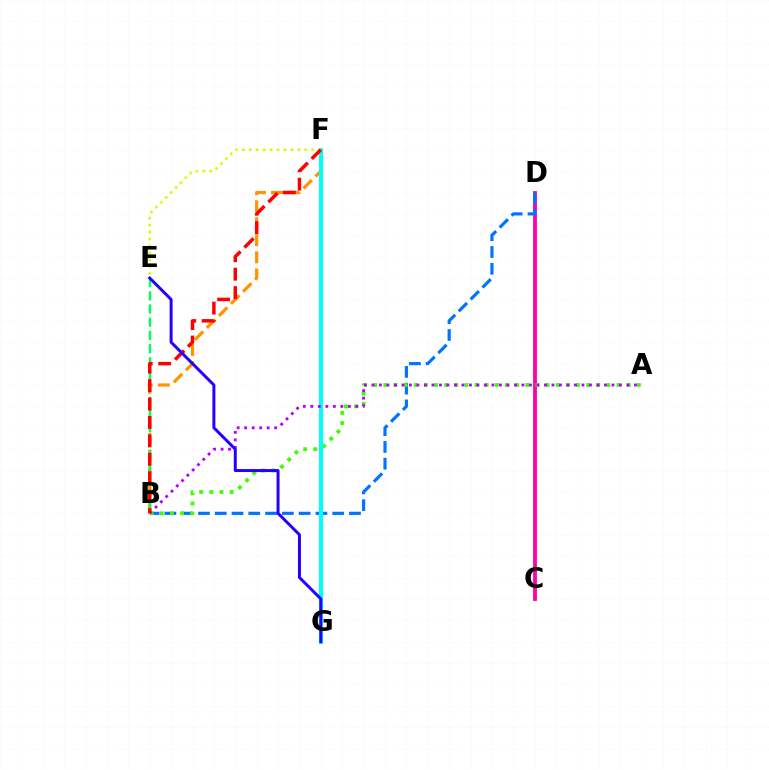{('B', 'F'): [{'color': '#ff9400', 'line_style': 'dashed', 'thickness': 2.31}, {'color': '#ff0000', 'line_style': 'dashed', 'thickness': 2.51}], ('C', 'D'): [{'color': '#ff00ac', 'line_style': 'solid', 'thickness': 2.74}], ('B', 'E'): [{'color': '#00ff5c', 'line_style': 'dashed', 'thickness': 1.79}], ('B', 'D'): [{'color': '#0074ff', 'line_style': 'dashed', 'thickness': 2.28}], ('A', 'B'): [{'color': '#3dff00', 'line_style': 'dotted', 'thickness': 2.75}, {'color': '#b900ff', 'line_style': 'dotted', 'thickness': 2.04}], ('F', 'G'): [{'color': '#00fff6', 'line_style': 'solid', 'thickness': 2.98}], ('E', 'F'): [{'color': '#d1ff00', 'line_style': 'dotted', 'thickness': 1.88}], ('E', 'G'): [{'color': '#2500ff', 'line_style': 'solid', 'thickness': 2.14}]}